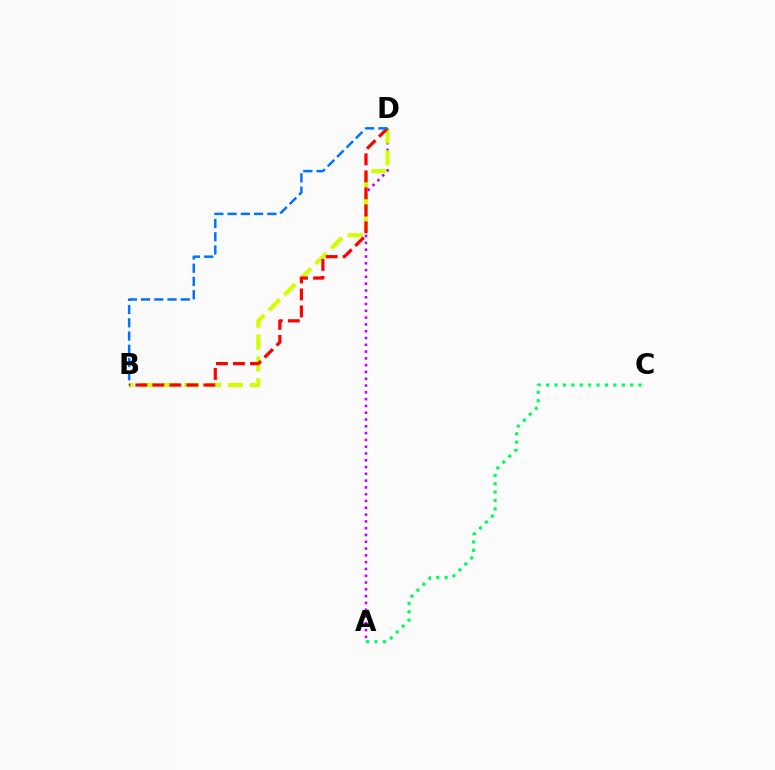{('A', 'D'): [{'color': '#b900ff', 'line_style': 'dotted', 'thickness': 1.85}], ('A', 'C'): [{'color': '#00ff5c', 'line_style': 'dotted', 'thickness': 2.28}], ('B', 'D'): [{'color': '#d1ff00', 'line_style': 'dashed', 'thickness': 2.98}, {'color': '#ff0000', 'line_style': 'dashed', 'thickness': 2.31}, {'color': '#0074ff', 'line_style': 'dashed', 'thickness': 1.8}]}